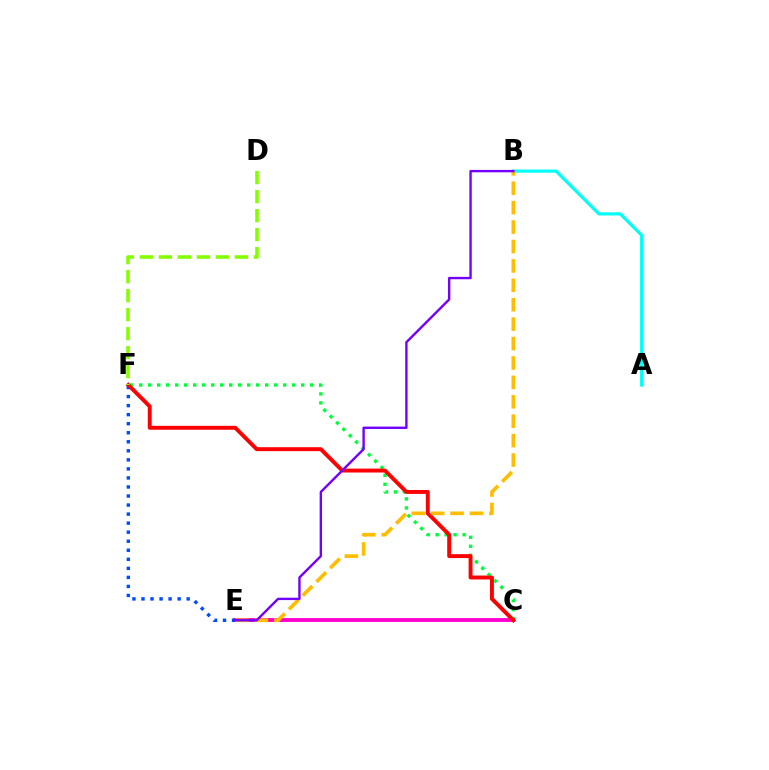{('A', 'B'): [{'color': '#00fff6', 'line_style': 'solid', 'thickness': 2.29}], ('C', 'F'): [{'color': '#00ff39', 'line_style': 'dotted', 'thickness': 2.45}, {'color': '#ff0000', 'line_style': 'solid', 'thickness': 2.82}], ('C', 'E'): [{'color': '#ff00cf', 'line_style': 'solid', 'thickness': 2.78}], ('E', 'F'): [{'color': '#004bff', 'line_style': 'dotted', 'thickness': 2.46}], ('B', 'E'): [{'color': '#ffbd00', 'line_style': 'dashed', 'thickness': 2.64}, {'color': '#7200ff', 'line_style': 'solid', 'thickness': 1.72}], ('D', 'F'): [{'color': '#84ff00', 'line_style': 'dashed', 'thickness': 2.58}]}